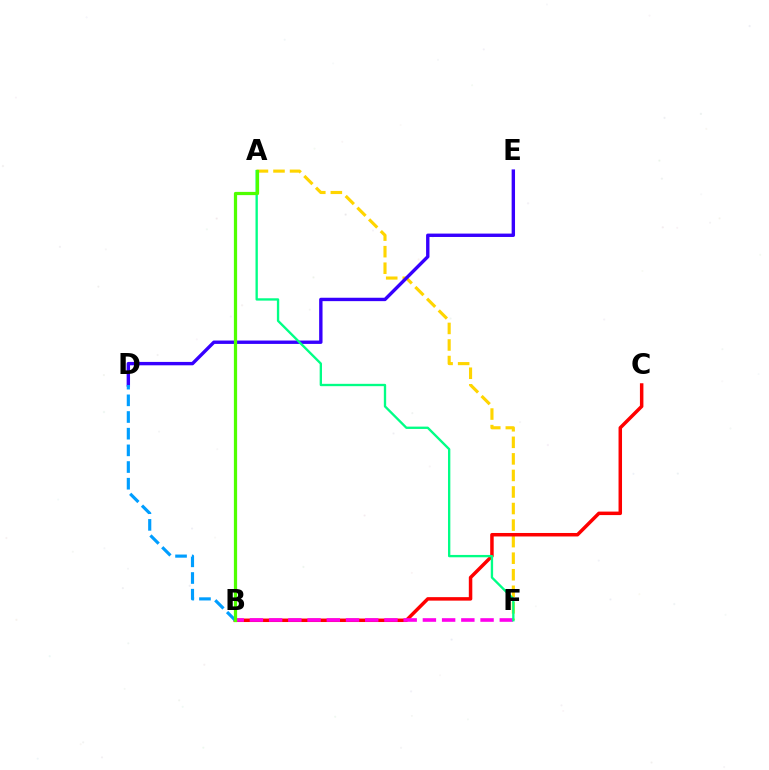{('A', 'F'): [{'color': '#ffd500', 'line_style': 'dashed', 'thickness': 2.25}, {'color': '#00ff86', 'line_style': 'solid', 'thickness': 1.68}], ('B', 'C'): [{'color': '#ff0000', 'line_style': 'solid', 'thickness': 2.51}], ('D', 'E'): [{'color': '#3700ff', 'line_style': 'solid', 'thickness': 2.44}], ('B', 'D'): [{'color': '#009eff', 'line_style': 'dashed', 'thickness': 2.27}], ('B', 'F'): [{'color': '#ff00ed', 'line_style': 'dashed', 'thickness': 2.61}], ('A', 'B'): [{'color': '#4fff00', 'line_style': 'solid', 'thickness': 2.32}]}